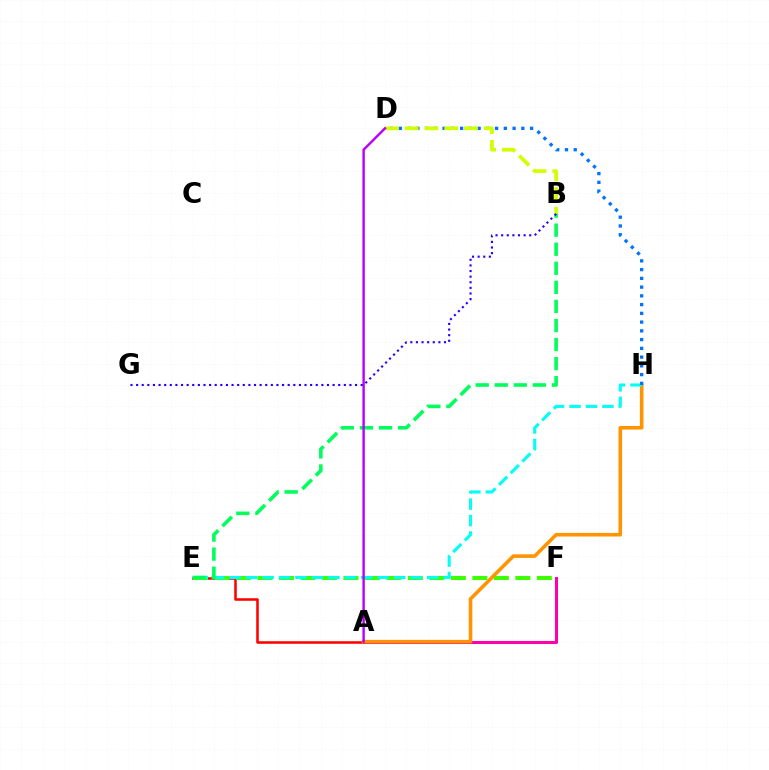{('A', 'F'): [{'color': '#ff00ac', 'line_style': 'solid', 'thickness': 2.19}], ('A', 'E'): [{'color': '#ff0000', 'line_style': 'solid', 'thickness': 1.84}], ('E', 'F'): [{'color': '#3dff00', 'line_style': 'dashed', 'thickness': 2.92}], ('A', 'H'): [{'color': '#ff9400', 'line_style': 'solid', 'thickness': 2.58}], ('E', 'H'): [{'color': '#00fff6', 'line_style': 'dashed', 'thickness': 2.24}], ('D', 'H'): [{'color': '#0074ff', 'line_style': 'dotted', 'thickness': 2.38}], ('B', 'D'): [{'color': '#d1ff00', 'line_style': 'dashed', 'thickness': 2.69}], ('B', 'E'): [{'color': '#00ff5c', 'line_style': 'dashed', 'thickness': 2.59}], ('A', 'D'): [{'color': '#b900ff', 'line_style': 'solid', 'thickness': 1.74}], ('B', 'G'): [{'color': '#2500ff', 'line_style': 'dotted', 'thickness': 1.53}]}